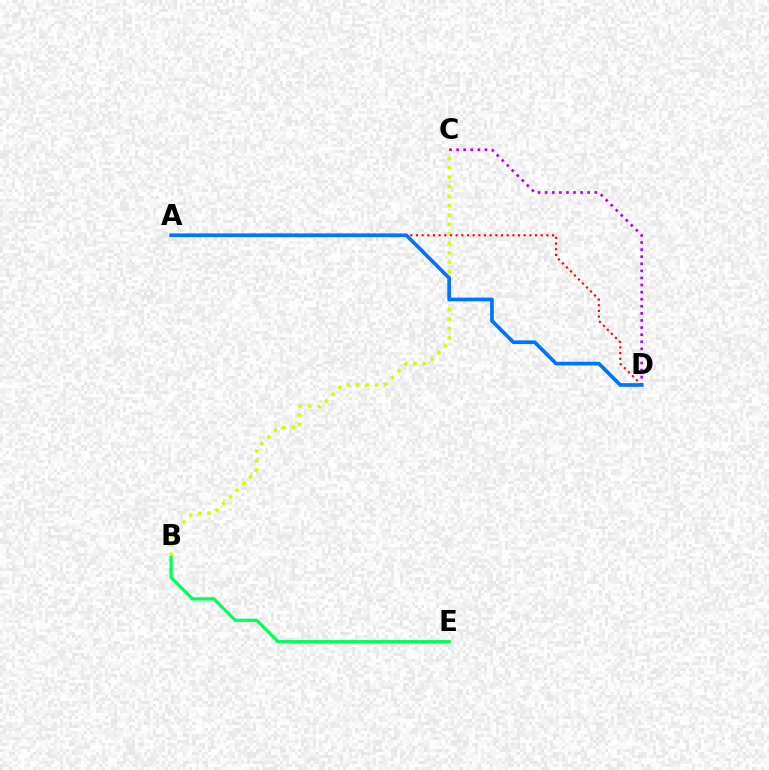{('B', 'E'): [{'color': '#00ff5c', 'line_style': 'solid', 'thickness': 2.3}], ('B', 'C'): [{'color': '#d1ff00', 'line_style': 'dotted', 'thickness': 2.57}], ('C', 'D'): [{'color': '#b900ff', 'line_style': 'dotted', 'thickness': 1.93}], ('A', 'D'): [{'color': '#ff0000', 'line_style': 'dotted', 'thickness': 1.54}, {'color': '#0074ff', 'line_style': 'solid', 'thickness': 2.65}]}